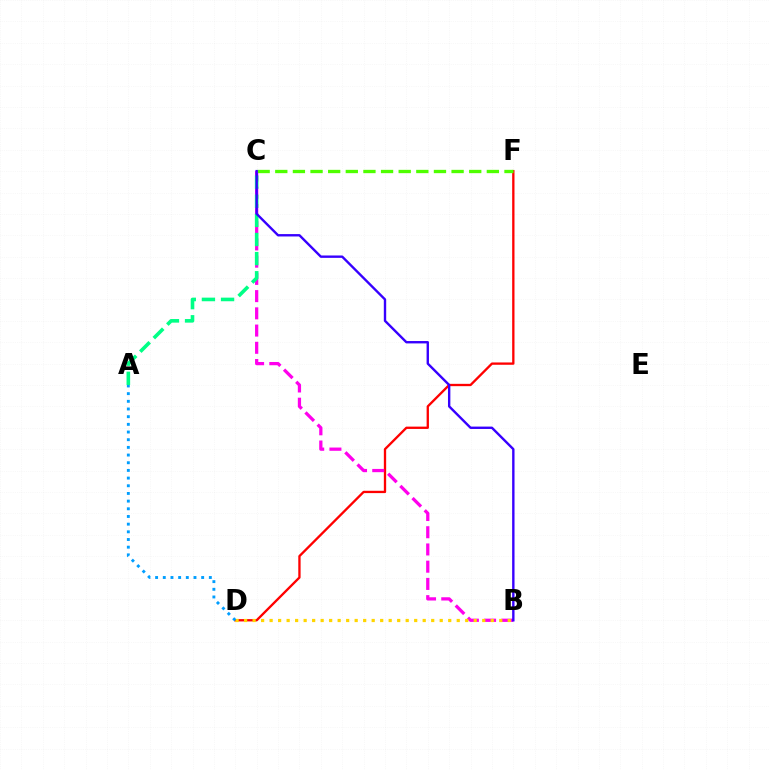{('D', 'F'): [{'color': '#ff0000', 'line_style': 'solid', 'thickness': 1.67}], ('B', 'C'): [{'color': '#ff00ed', 'line_style': 'dashed', 'thickness': 2.34}, {'color': '#3700ff', 'line_style': 'solid', 'thickness': 1.72}], ('A', 'C'): [{'color': '#00ff86', 'line_style': 'dashed', 'thickness': 2.6}], ('B', 'D'): [{'color': '#ffd500', 'line_style': 'dotted', 'thickness': 2.31}], ('C', 'F'): [{'color': '#4fff00', 'line_style': 'dashed', 'thickness': 2.4}], ('A', 'D'): [{'color': '#009eff', 'line_style': 'dotted', 'thickness': 2.09}]}